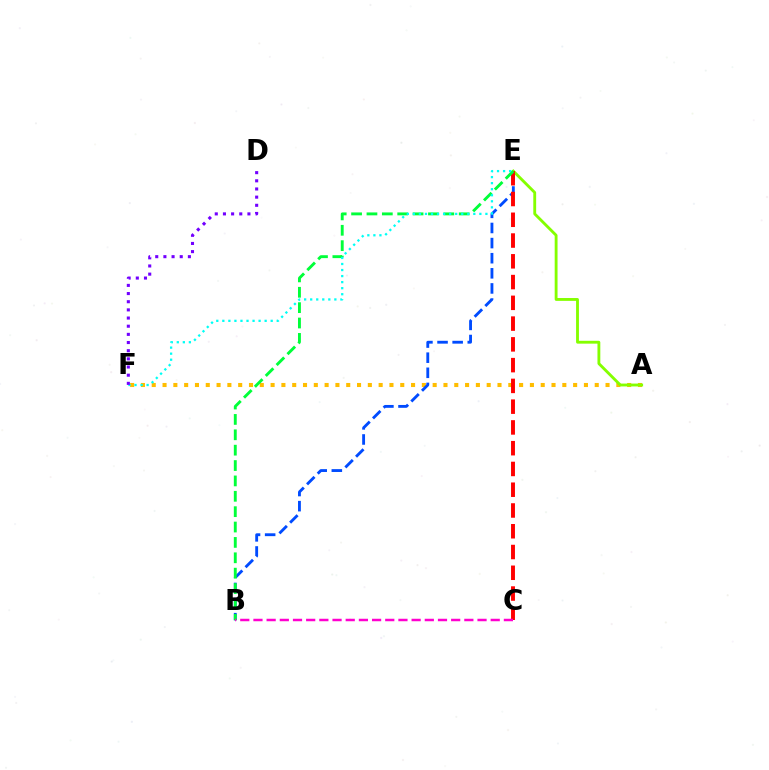{('A', 'F'): [{'color': '#ffbd00', 'line_style': 'dotted', 'thickness': 2.94}], ('B', 'E'): [{'color': '#004bff', 'line_style': 'dashed', 'thickness': 2.05}, {'color': '#00ff39', 'line_style': 'dashed', 'thickness': 2.09}], ('A', 'E'): [{'color': '#84ff00', 'line_style': 'solid', 'thickness': 2.05}], ('C', 'E'): [{'color': '#ff0000', 'line_style': 'dashed', 'thickness': 2.82}], ('B', 'C'): [{'color': '#ff00cf', 'line_style': 'dashed', 'thickness': 1.79}], ('E', 'F'): [{'color': '#00fff6', 'line_style': 'dotted', 'thickness': 1.64}], ('D', 'F'): [{'color': '#7200ff', 'line_style': 'dotted', 'thickness': 2.22}]}